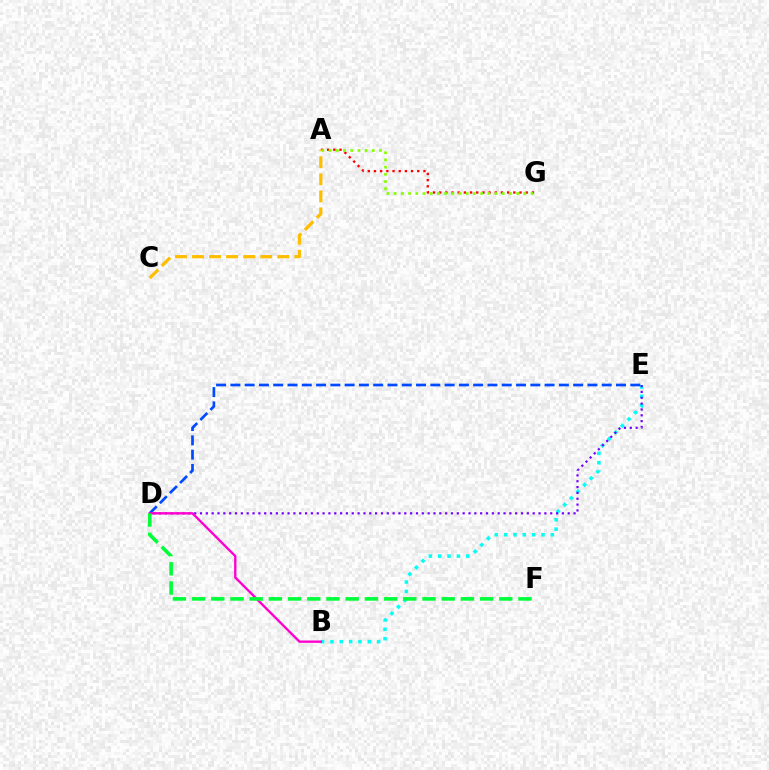{('B', 'E'): [{'color': '#00fff6', 'line_style': 'dotted', 'thickness': 2.54}], ('D', 'E'): [{'color': '#7200ff', 'line_style': 'dotted', 'thickness': 1.59}, {'color': '#004bff', 'line_style': 'dashed', 'thickness': 1.94}], ('A', 'G'): [{'color': '#ff0000', 'line_style': 'dotted', 'thickness': 1.68}, {'color': '#84ff00', 'line_style': 'dotted', 'thickness': 1.96}], ('B', 'D'): [{'color': '#ff00cf', 'line_style': 'solid', 'thickness': 1.7}], ('D', 'F'): [{'color': '#00ff39', 'line_style': 'dashed', 'thickness': 2.61}], ('A', 'C'): [{'color': '#ffbd00', 'line_style': 'dashed', 'thickness': 2.32}]}